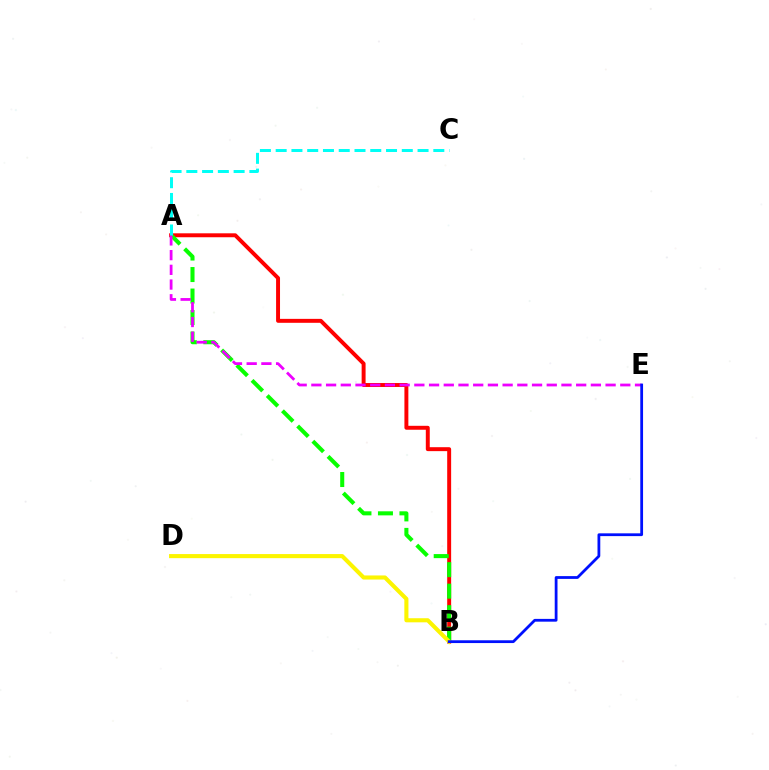{('A', 'B'): [{'color': '#ff0000', 'line_style': 'solid', 'thickness': 2.84}, {'color': '#08ff00', 'line_style': 'dashed', 'thickness': 2.92}], ('A', 'E'): [{'color': '#ee00ff', 'line_style': 'dashed', 'thickness': 2.0}], ('B', 'D'): [{'color': '#fcf500', 'line_style': 'solid', 'thickness': 2.95}], ('A', 'C'): [{'color': '#00fff6', 'line_style': 'dashed', 'thickness': 2.14}], ('B', 'E'): [{'color': '#0010ff', 'line_style': 'solid', 'thickness': 2.0}]}